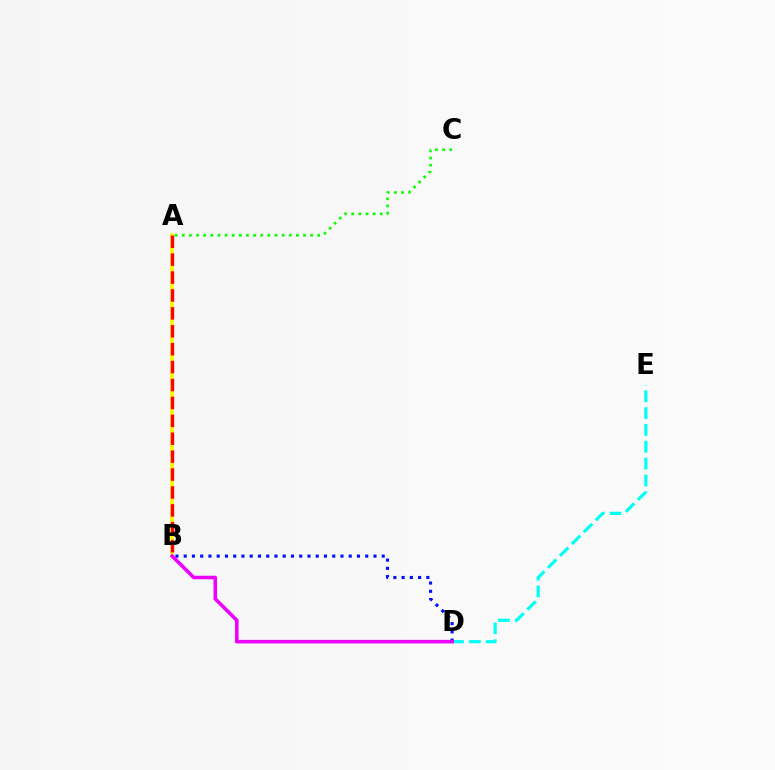{('D', 'E'): [{'color': '#00fff6', 'line_style': 'dashed', 'thickness': 2.29}], ('B', 'D'): [{'color': '#0010ff', 'line_style': 'dotted', 'thickness': 2.24}, {'color': '#ee00ff', 'line_style': 'solid', 'thickness': 2.56}], ('A', 'B'): [{'color': '#fcf500', 'line_style': 'solid', 'thickness': 2.67}, {'color': '#ff0000', 'line_style': 'dashed', 'thickness': 2.43}], ('A', 'C'): [{'color': '#08ff00', 'line_style': 'dotted', 'thickness': 1.94}]}